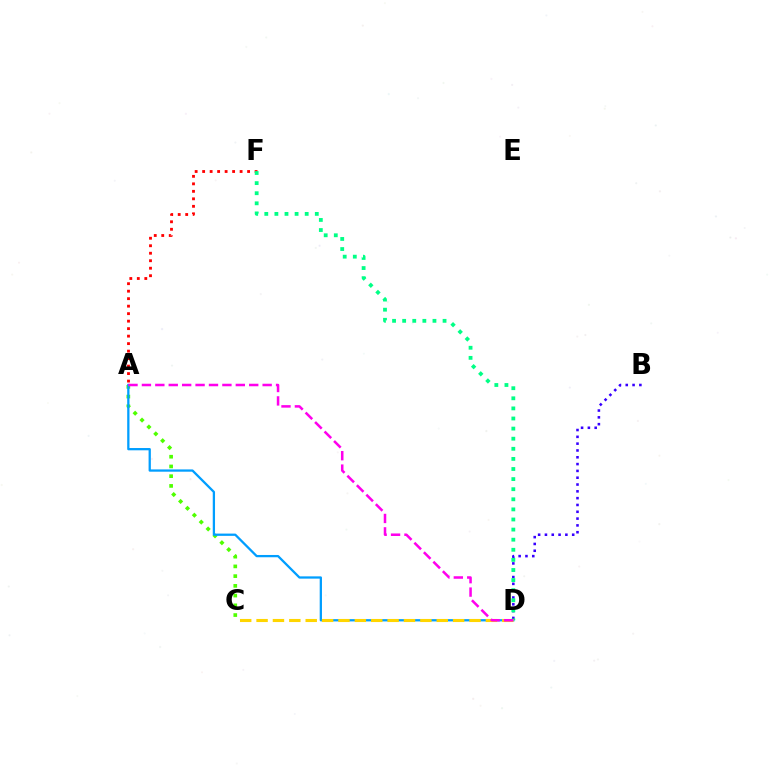{('B', 'D'): [{'color': '#3700ff', 'line_style': 'dotted', 'thickness': 1.85}], ('A', 'F'): [{'color': '#ff0000', 'line_style': 'dotted', 'thickness': 2.04}], ('A', 'C'): [{'color': '#4fff00', 'line_style': 'dotted', 'thickness': 2.64}], ('A', 'D'): [{'color': '#009eff', 'line_style': 'solid', 'thickness': 1.64}, {'color': '#ff00ed', 'line_style': 'dashed', 'thickness': 1.82}], ('D', 'F'): [{'color': '#00ff86', 'line_style': 'dotted', 'thickness': 2.74}], ('C', 'D'): [{'color': '#ffd500', 'line_style': 'dashed', 'thickness': 2.23}]}